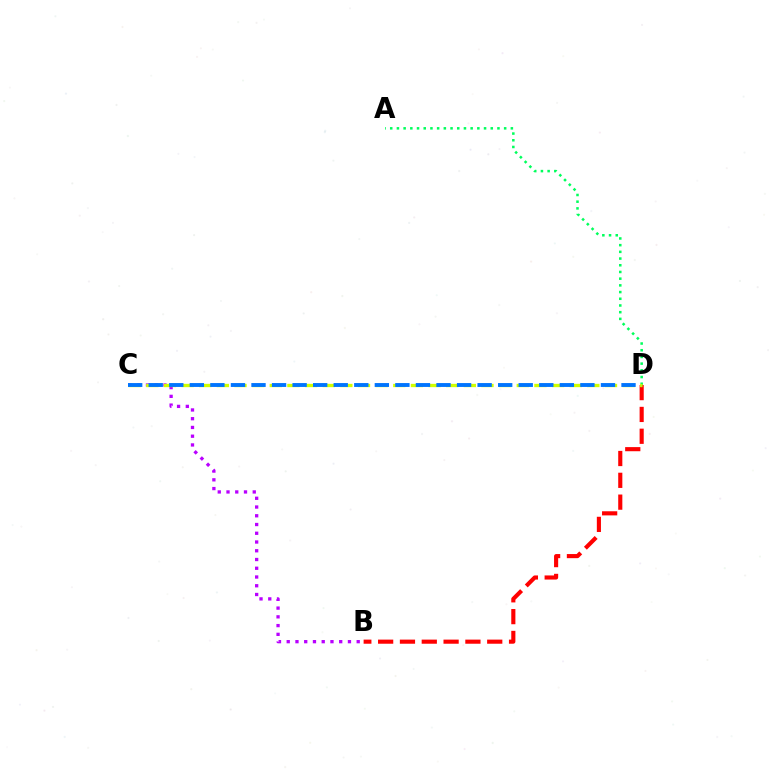{('B', 'D'): [{'color': '#ff0000', 'line_style': 'dashed', 'thickness': 2.96}], ('A', 'D'): [{'color': '#00ff5c', 'line_style': 'dotted', 'thickness': 1.82}], ('B', 'C'): [{'color': '#b900ff', 'line_style': 'dotted', 'thickness': 2.38}], ('C', 'D'): [{'color': '#d1ff00', 'line_style': 'dashed', 'thickness': 2.4}, {'color': '#0074ff', 'line_style': 'dashed', 'thickness': 2.79}]}